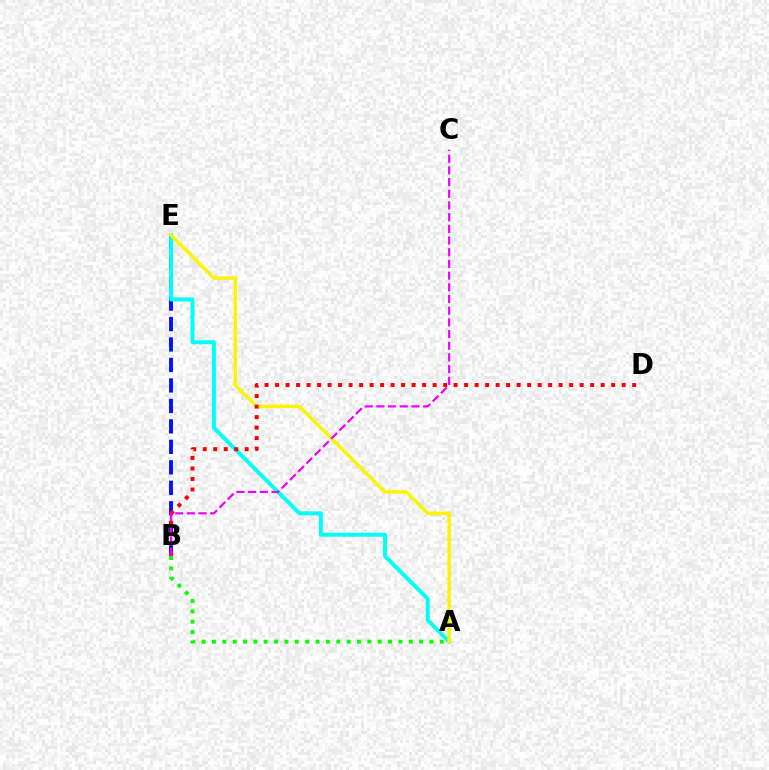{('B', 'E'): [{'color': '#0010ff', 'line_style': 'dashed', 'thickness': 2.78}], ('A', 'E'): [{'color': '#00fff6', 'line_style': 'solid', 'thickness': 2.84}, {'color': '#fcf500', 'line_style': 'solid', 'thickness': 2.49}], ('A', 'B'): [{'color': '#08ff00', 'line_style': 'dotted', 'thickness': 2.81}], ('B', 'D'): [{'color': '#ff0000', 'line_style': 'dotted', 'thickness': 2.85}], ('B', 'C'): [{'color': '#ee00ff', 'line_style': 'dashed', 'thickness': 1.59}]}